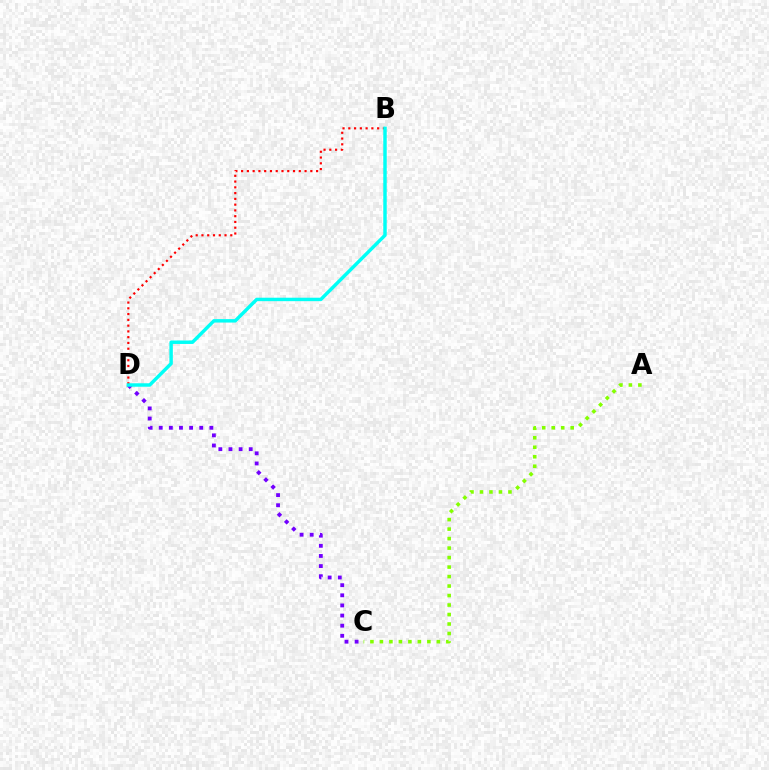{('A', 'C'): [{'color': '#84ff00', 'line_style': 'dotted', 'thickness': 2.58}], ('B', 'D'): [{'color': '#ff0000', 'line_style': 'dotted', 'thickness': 1.57}, {'color': '#00fff6', 'line_style': 'solid', 'thickness': 2.48}], ('C', 'D'): [{'color': '#7200ff', 'line_style': 'dotted', 'thickness': 2.75}]}